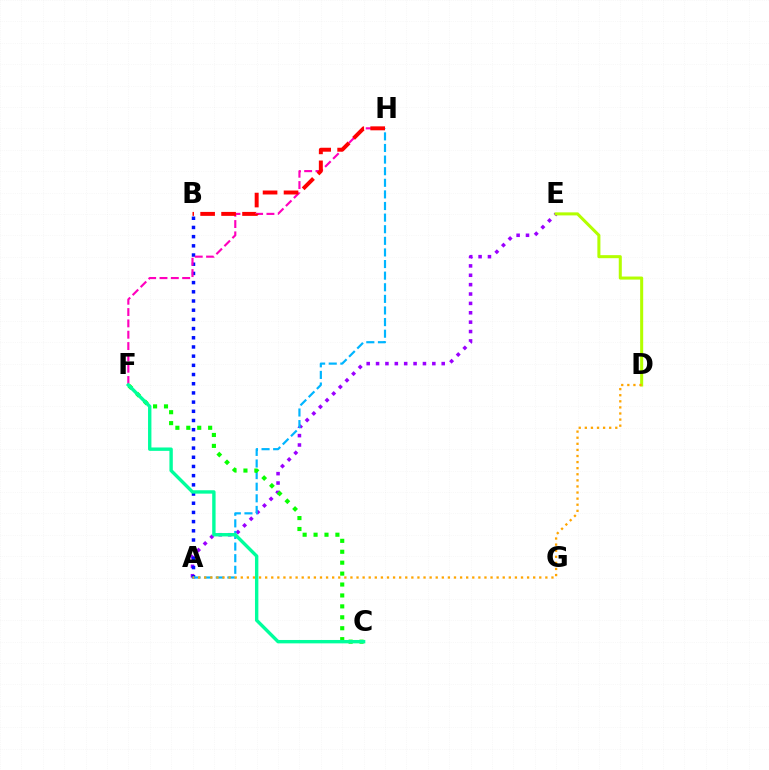{('A', 'E'): [{'color': '#9b00ff', 'line_style': 'dotted', 'thickness': 2.55}], ('A', 'B'): [{'color': '#0010ff', 'line_style': 'dotted', 'thickness': 2.5}], ('D', 'E'): [{'color': '#b3ff00', 'line_style': 'solid', 'thickness': 2.19}], ('A', 'H'): [{'color': '#00b5ff', 'line_style': 'dashed', 'thickness': 1.58}], ('C', 'F'): [{'color': '#08ff00', 'line_style': 'dotted', 'thickness': 2.97}, {'color': '#00ff9d', 'line_style': 'solid', 'thickness': 2.44}], ('F', 'H'): [{'color': '#ff00bd', 'line_style': 'dashed', 'thickness': 1.54}], ('B', 'H'): [{'color': '#ff0000', 'line_style': 'dashed', 'thickness': 2.85}], ('A', 'D'): [{'color': '#ffa500', 'line_style': 'dotted', 'thickness': 1.66}]}